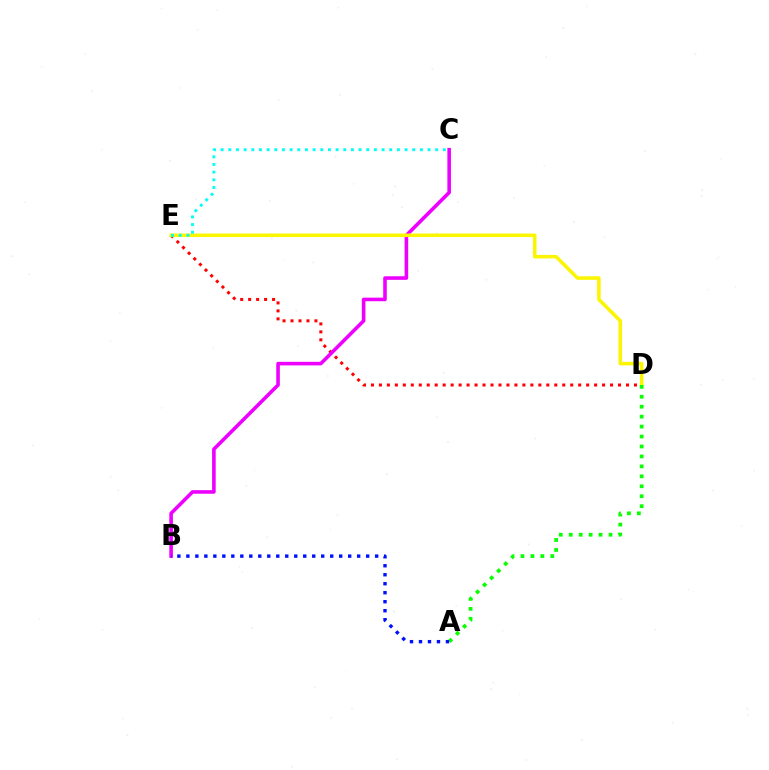{('D', 'E'): [{'color': '#ff0000', 'line_style': 'dotted', 'thickness': 2.17}, {'color': '#fcf500', 'line_style': 'solid', 'thickness': 2.55}], ('B', 'C'): [{'color': '#ee00ff', 'line_style': 'solid', 'thickness': 2.58}], ('A', 'D'): [{'color': '#08ff00', 'line_style': 'dotted', 'thickness': 2.7}], ('A', 'B'): [{'color': '#0010ff', 'line_style': 'dotted', 'thickness': 2.44}], ('C', 'E'): [{'color': '#00fff6', 'line_style': 'dotted', 'thickness': 2.08}]}